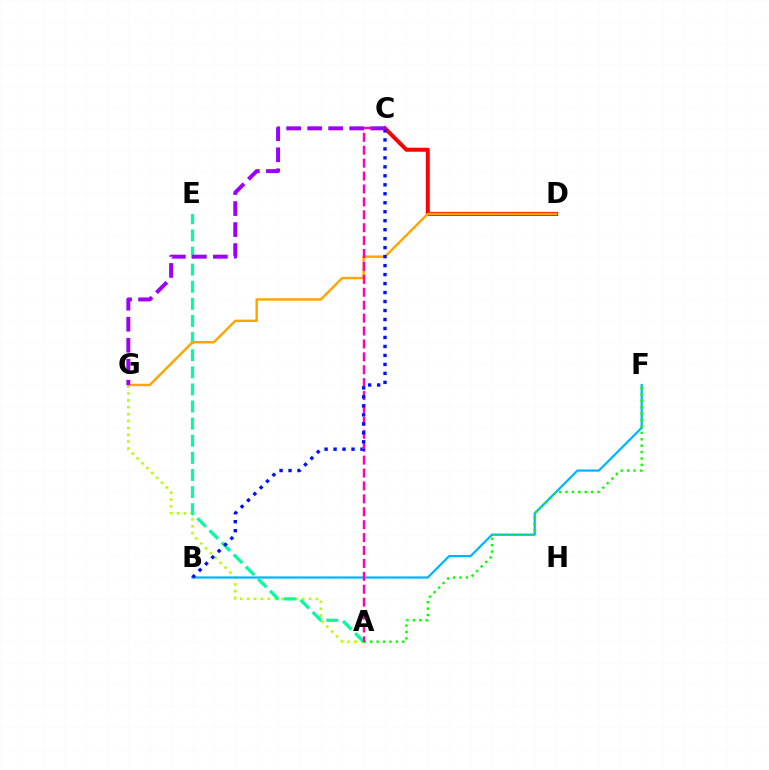{('A', 'G'): [{'color': '#b3ff00', 'line_style': 'dotted', 'thickness': 1.87}], ('B', 'F'): [{'color': '#00b5ff', 'line_style': 'solid', 'thickness': 1.6}], ('A', 'E'): [{'color': '#00ff9d', 'line_style': 'dashed', 'thickness': 2.32}], ('C', 'D'): [{'color': '#ff0000', 'line_style': 'solid', 'thickness': 2.89}], ('D', 'G'): [{'color': '#ffa500', 'line_style': 'solid', 'thickness': 1.76}], ('A', 'F'): [{'color': '#08ff00', 'line_style': 'dotted', 'thickness': 1.74}], ('A', 'C'): [{'color': '#ff00bd', 'line_style': 'dashed', 'thickness': 1.75}], ('B', 'C'): [{'color': '#0010ff', 'line_style': 'dotted', 'thickness': 2.44}], ('C', 'G'): [{'color': '#9b00ff', 'line_style': 'dashed', 'thickness': 2.85}]}